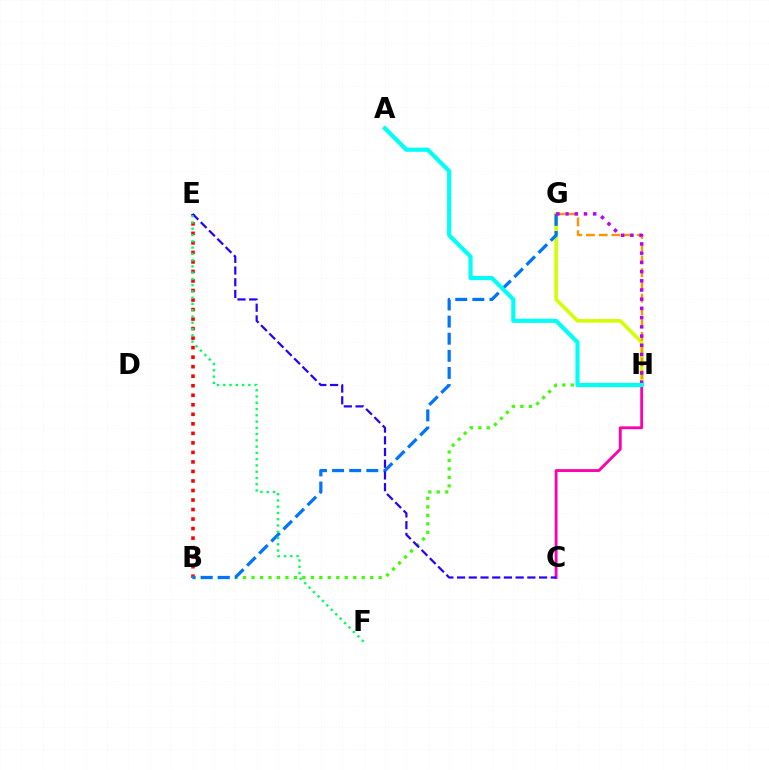{('B', 'E'): [{'color': '#ff0000', 'line_style': 'dotted', 'thickness': 2.59}], ('G', 'H'): [{'color': '#d1ff00', 'line_style': 'solid', 'thickness': 2.58}, {'color': '#ff9400', 'line_style': 'dashed', 'thickness': 1.73}, {'color': '#b900ff', 'line_style': 'dotted', 'thickness': 2.5}], ('B', 'H'): [{'color': '#3dff00', 'line_style': 'dotted', 'thickness': 2.3}], ('B', 'G'): [{'color': '#0074ff', 'line_style': 'dashed', 'thickness': 2.32}], ('C', 'H'): [{'color': '#ff00ac', 'line_style': 'solid', 'thickness': 2.05}], ('C', 'E'): [{'color': '#2500ff', 'line_style': 'dashed', 'thickness': 1.59}], ('A', 'H'): [{'color': '#00fff6', 'line_style': 'solid', 'thickness': 3.0}], ('E', 'F'): [{'color': '#00ff5c', 'line_style': 'dotted', 'thickness': 1.7}]}